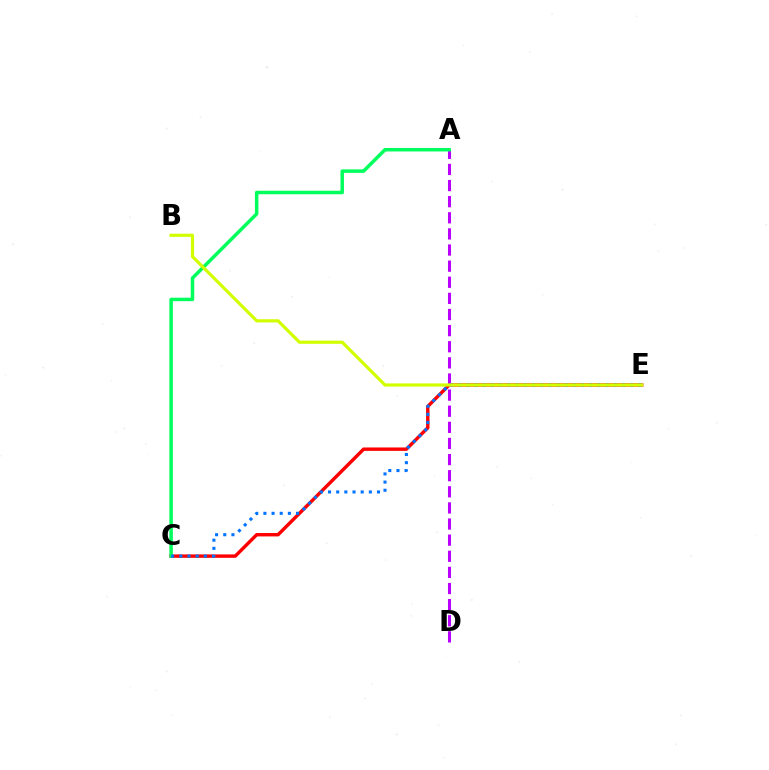{('C', 'E'): [{'color': '#ff0000', 'line_style': 'solid', 'thickness': 2.45}, {'color': '#0074ff', 'line_style': 'dotted', 'thickness': 2.22}], ('A', 'D'): [{'color': '#b900ff', 'line_style': 'dashed', 'thickness': 2.19}], ('A', 'C'): [{'color': '#00ff5c', 'line_style': 'solid', 'thickness': 2.51}], ('B', 'E'): [{'color': '#d1ff00', 'line_style': 'solid', 'thickness': 2.3}]}